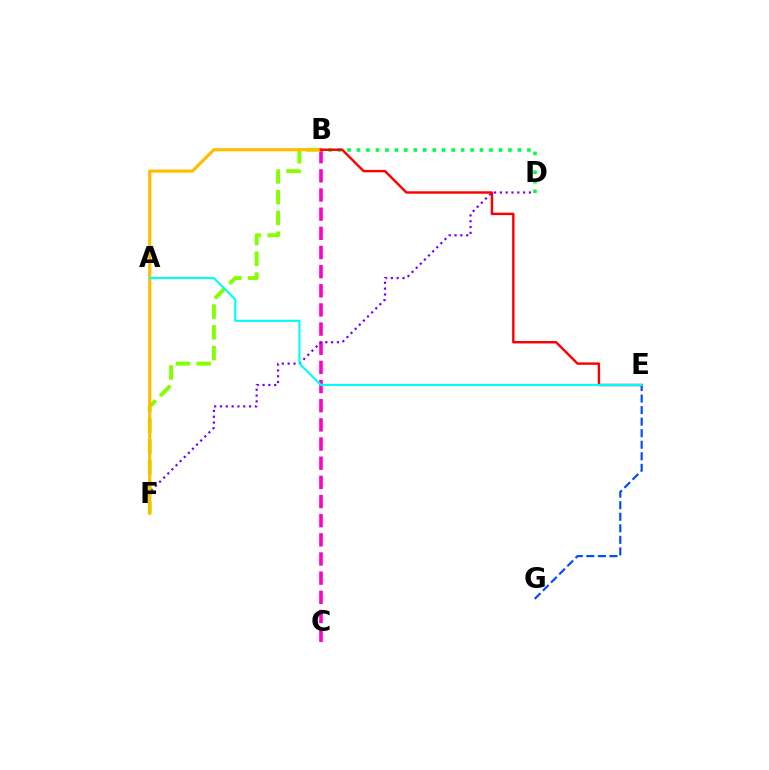{('E', 'G'): [{'color': '#004bff', 'line_style': 'dashed', 'thickness': 1.57}], ('B', 'D'): [{'color': '#00ff39', 'line_style': 'dotted', 'thickness': 2.57}], ('B', 'C'): [{'color': '#ff00cf', 'line_style': 'dashed', 'thickness': 2.6}], ('B', 'F'): [{'color': '#84ff00', 'line_style': 'dashed', 'thickness': 2.82}, {'color': '#ffbd00', 'line_style': 'solid', 'thickness': 2.29}], ('D', 'F'): [{'color': '#7200ff', 'line_style': 'dotted', 'thickness': 1.58}], ('B', 'E'): [{'color': '#ff0000', 'line_style': 'solid', 'thickness': 1.74}], ('A', 'E'): [{'color': '#00fff6', 'line_style': 'solid', 'thickness': 1.54}]}